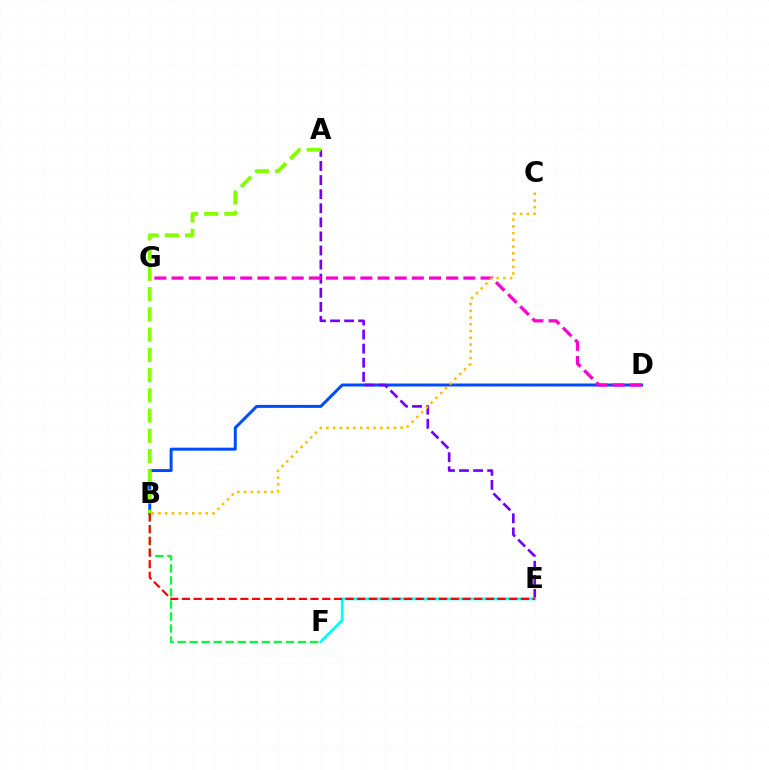{('B', 'D'): [{'color': '#004bff', 'line_style': 'solid', 'thickness': 2.14}], ('A', 'E'): [{'color': '#7200ff', 'line_style': 'dashed', 'thickness': 1.91}], ('D', 'G'): [{'color': '#ff00cf', 'line_style': 'dashed', 'thickness': 2.33}], ('B', 'F'): [{'color': '#00ff39', 'line_style': 'dashed', 'thickness': 1.63}], ('E', 'F'): [{'color': '#00fff6', 'line_style': 'solid', 'thickness': 2.03}], ('A', 'B'): [{'color': '#84ff00', 'line_style': 'dashed', 'thickness': 2.75}], ('B', 'C'): [{'color': '#ffbd00', 'line_style': 'dotted', 'thickness': 1.83}], ('B', 'E'): [{'color': '#ff0000', 'line_style': 'dashed', 'thickness': 1.59}]}